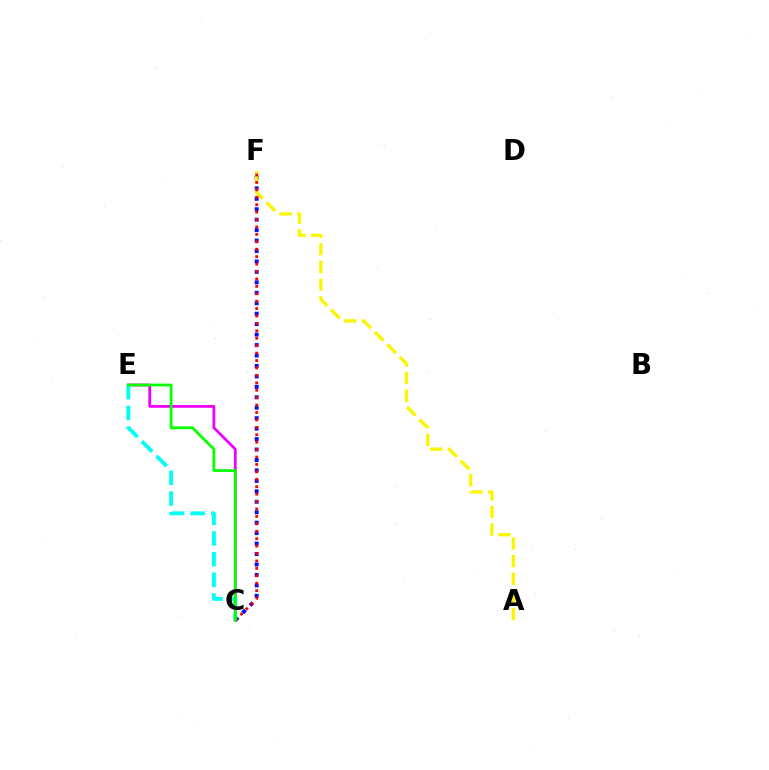{('C', 'F'): [{'color': '#0010ff', 'line_style': 'dotted', 'thickness': 2.84}, {'color': '#ff0000', 'line_style': 'dotted', 'thickness': 2.02}], ('C', 'E'): [{'color': '#ee00ff', 'line_style': 'solid', 'thickness': 2.01}, {'color': '#00fff6', 'line_style': 'dashed', 'thickness': 2.81}, {'color': '#08ff00', 'line_style': 'solid', 'thickness': 2.0}], ('A', 'F'): [{'color': '#fcf500', 'line_style': 'dashed', 'thickness': 2.4}]}